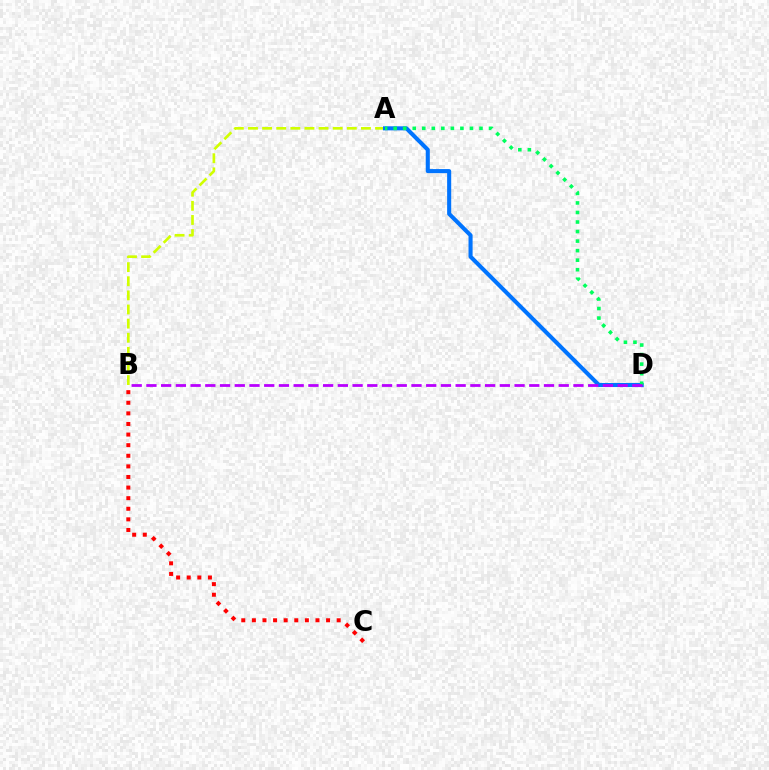{('A', 'B'): [{'color': '#d1ff00', 'line_style': 'dashed', 'thickness': 1.92}], ('A', 'D'): [{'color': '#0074ff', 'line_style': 'solid', 'thickness': 2.93}, {'color': '#00ff5c', 'line_style': 'dotted', 'thickness': 2.59}], ('B', 'D'): [{'color': '#b900ff', 'line_style': 'dashed', 'thickness': 2.0}], ('B', 'C'): [{'color': '#ff0000', 'line_style': 'dotted', 'thickness': 2.88}]}